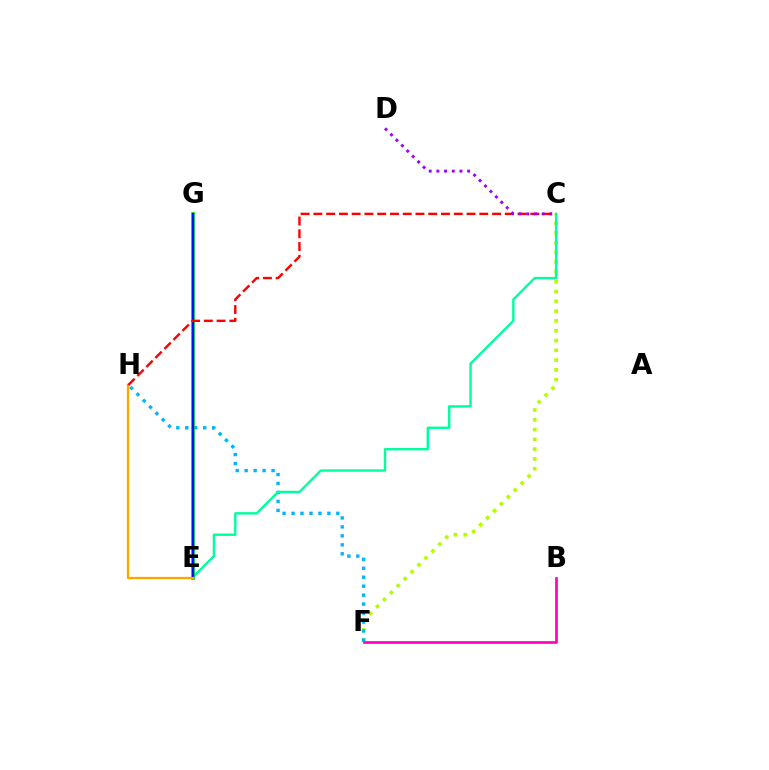{('C', 'F'): [{'color': '#b3ff00', 'line_style': 'dotted', 'thickness': 2.66}], ('F', 'H'): [{'color': '#00b5ff', 'line_style': 'dotted', 'thickness': 2.44}], ('B', 'F'): [{'color': '#ff00bd', 'line_style': 'solid', 'thickness': 1.93}], ('C', 'E'): [{'color': '#00ff9d', 'line_style': 'solid', 'thickness': 1.72}], ('E', 'G'): [{'color': '#08ff00', 'line_style': 'solid', 'thickness': 2.66}, {'color': '#0010ff', 'line_style': 'solid', 'thickness': 1.75}], ('E', 'H'): [{'color': '#ffa500', 'line_style': 'solid', 'thickness': 1.64}], ('C', 'H'): [{'color': '#ff0000', 'line_style': 'dashed', 'thickness': 1.73}], ('C', 'D'): [{'color': '#9b00ff', 'line_style': 'dotted', 'thickness': 2.09}]}